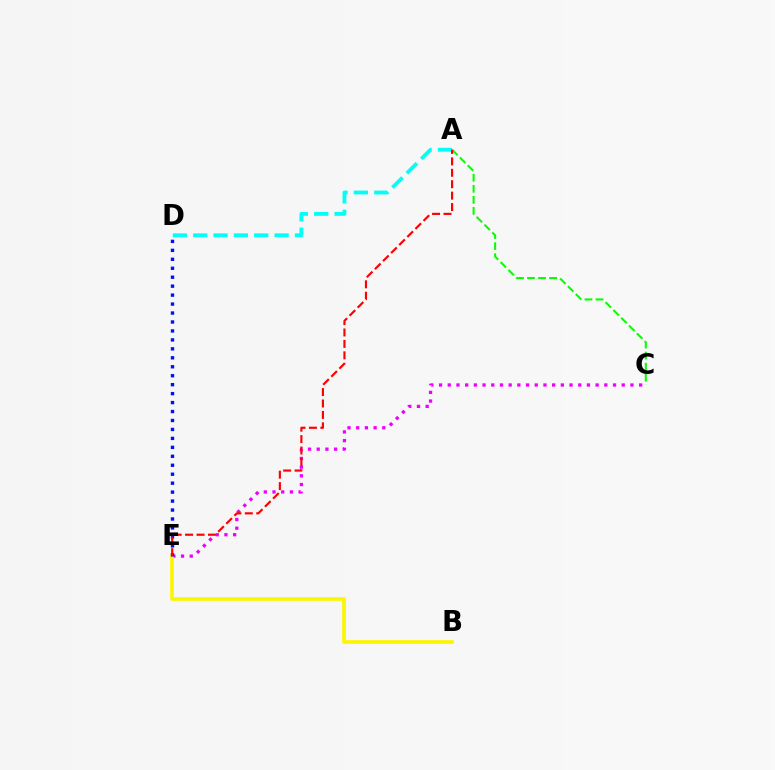{('A', 'D'): [{'color': '#00fff6', 'line_style': 'dashed', 'thickness': 2.76}], ('C', 'E'): [{'color': '#ee00ff', 'line_style': 'dotted', 'thickness': 2.36}], ('B', 'E'): [{'color': '#fcf500', 'line_style': 'solid', 'thickness': 2.62}], ('D', 'E'): [{'color': '#0010ff', 'line_style': 'dotted', 'thickness': 2.43}], ('A', 'C'): [{'color': '#08ff00', 'line_style': 'dashed', 'thickness': 1.5}], ('A', 'E'): [{'color': '#ff0000', 'line_style': 'dashed', 'thickness': 1.55}]}